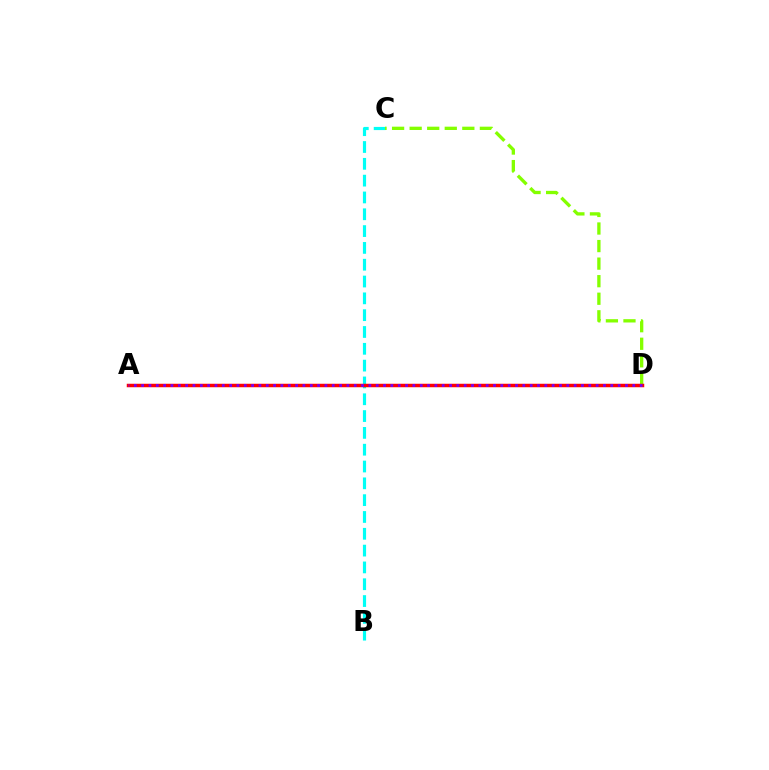{('B', 'C'): [{'color': '#00fff6', 'line_style': 'dashed', 'thickness': 2.28}], ('C', 'D'): [{'color': '#84ff00', 'line_style': 'dashed', 'thickness': 2.39}], ('A', 'D'): [{'color': '#ff0000', 'line_style': 'solid', 'thickness': 2.52}, {'color': '#7200ff', 'line_style': 'dotted', 'thickness': 1.99}]}